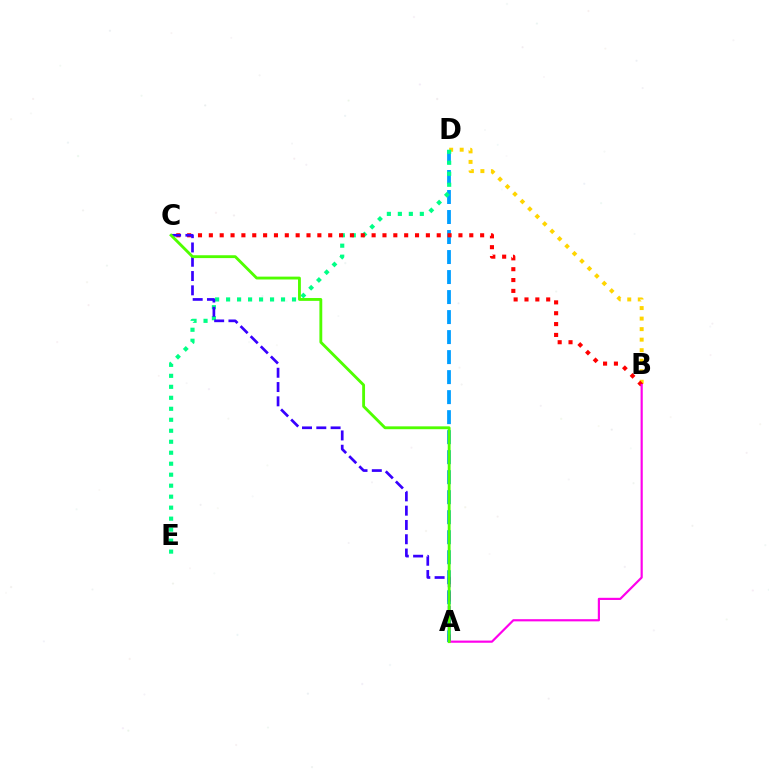{('A', 'D'): [{'color': '#009eff', 'line_style': 'dashed', 'thickness': 2.72}], ('B', 'D'): [{'color': '#ffd500', 'line_style': 'dotted', 'thickness': 2.86}], ('D', 'E'): [{'color': '#00ff86', 'line_style': 'dotted', 'thickness': 2.98}], ('B', 'C'): [{'color': '#ff0000', 'line_style': 'dotted', 'thickness': 2.95}], ('A', 'C'): [{'color': '#3700ff', 'line_style': 'dashed', 'thickness': 1.94}, {'color': '#4fff00', 'line_style': 'solid', 'thickness': 2.05}], ('A', 'B'): [{'color': '#ff00ed', 'line_style': 'solid', 'thickness': 1.57}]}